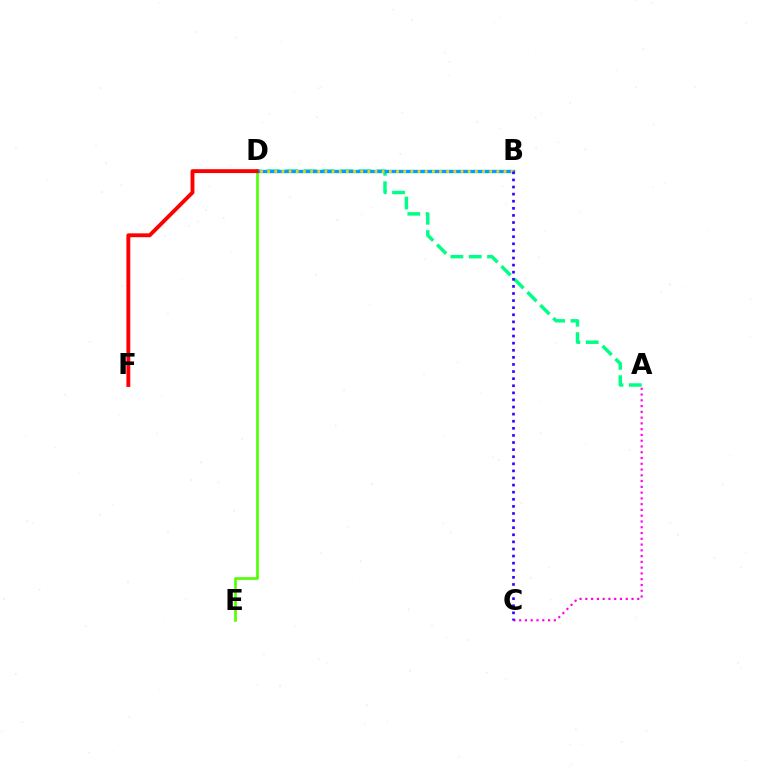{('D', 'E'): [{'color': '#4fff00', 'line_style': 'solid', 'thickness': 1.89}], ('A', 'D'): [{'color': '#00ff86', 'line_style': 'dashed', 'thickness': 2.49}], ('B', 'D'): [{'color': '#009eff', 'line_style': 'solid', 'thickness': 2.42}, {'color': '#ffd500', 'line_style': 'dotted', 'thickness': 1.95}], ('A', 'C'): [{'color': '#ff00ed', 'line_style': 'dotted', 'thickness': 1.57}], ('B', 'C'): [{'color': '#3700ff', 'line_style': 'dotted', 'thickness': 1.93}], ('D', 'F'): [{'color': '#ff0000', 'line_style': 'solid', 'thickness': 2.78}]}